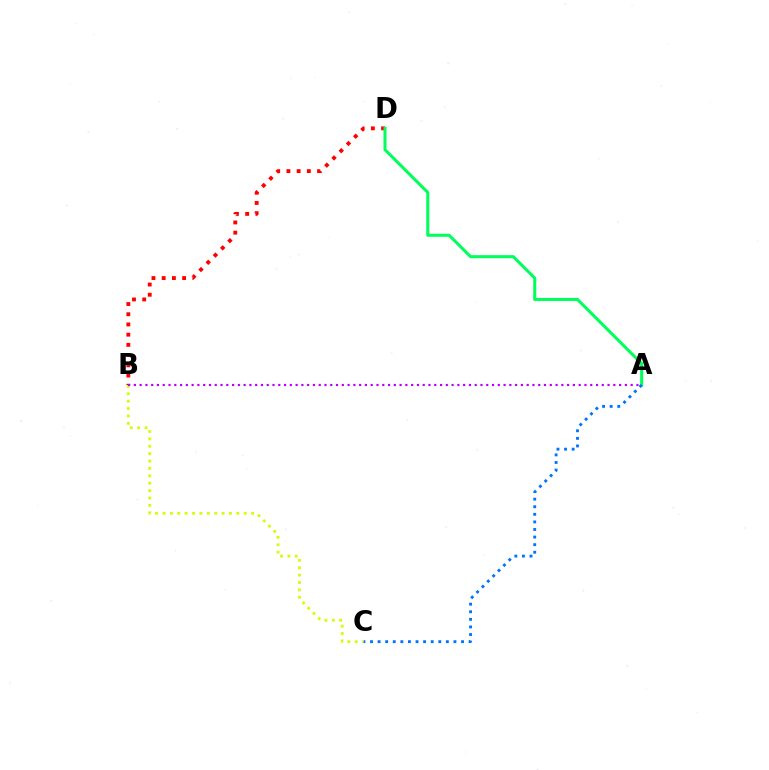{('B', 'C'): [{'color': '#d1ff00', 'line_style': 'dotted', 'thickness': 2.01}], ('B', 'D'): [{'color': '#ff0000', 'line_style': 'dotted', 'thickness': 2.78}], ('A', 'B'): [{'color': '#b900ff', 'line_style': 'dotted', 'thickness': 1.57}], ('A', 'D'): [{'color': '#00ff5c', 'line_style': 'solid', 'thickness': 2.2}], ('A', 'C'): [{'color': '#0074ff', 'line_style': 'dotted', 'thickness': 2.06}]}